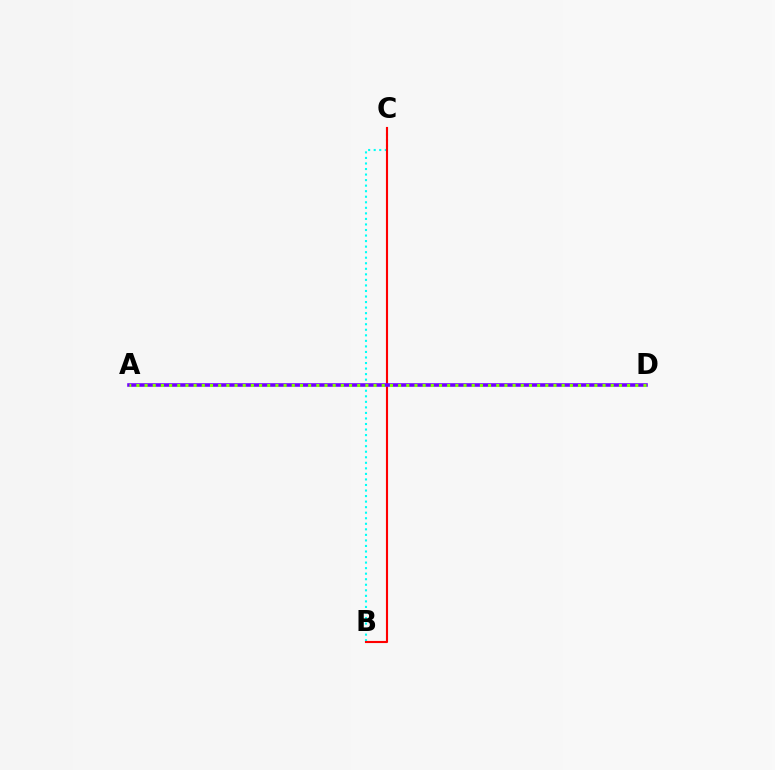{('B', 'C'): [{'color': '#00fff6', 'line_style': 'dotted', 'thickness': 1.51}, {'color': '#ff0000', 'line_style': 'solid', 'thickness': 1.52}], ('A', 'D'): [{'color': '#7200ff', 'line_style': 'solid', 'thickness': 2.58}, {'color': '#84ff00', 'line_style': 'dotted', 'thickness': 2.22}]}